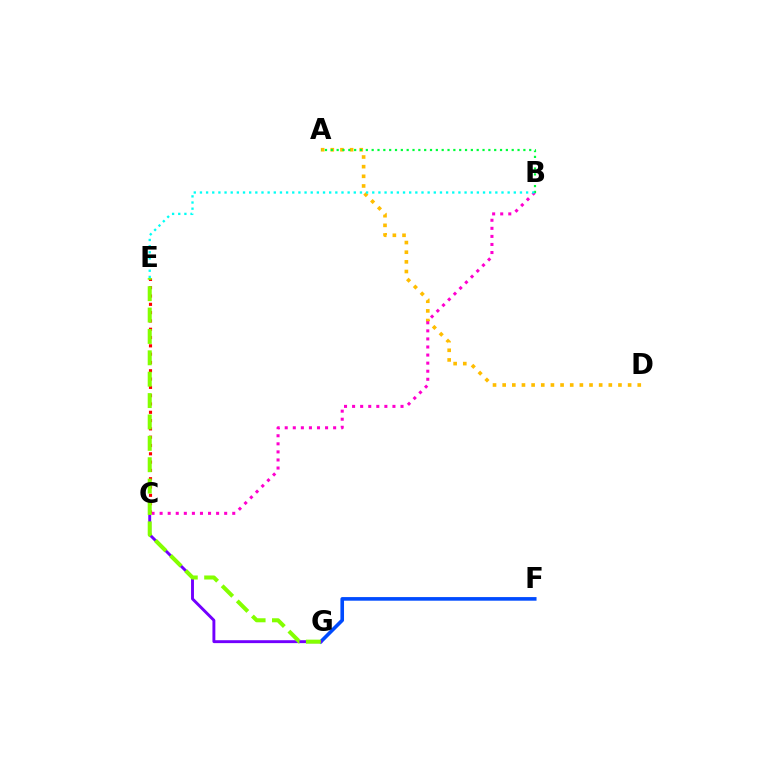{('F', 'G'): [{'color': '#004bff', 'line_style': 'solid', 'thickness': 2.6}], ('A', 'D'): [{'color': '#ffbd00', 'line_style': 'dotted', 'thickness': 2.62}], ('C', 'G'): [{'color': '#7200ff', 'line_style': 'solid', 'thickness': 2.09}], ('B', 'C'): [{'color': '#ff00cf', 'line_style': 'dotted', 'thickness': 2.19}], ('A', 'B'): [{'color': '#00ff39', 'line_style': 'dotted', 'thickness': 1.59}], ('C', 'E'): [{'color': '#ff0000', 'line_style': 'dotted', 'thickness': 2.26}], ('B', 'E'): [{'color': '#00fff6', 'line_style': 'dotted', 'thickness': 1.67}], ('E', 'G'): [{'color': '#84ff00', 'line_style': 'dashed', 'thickness': 2.9}]}